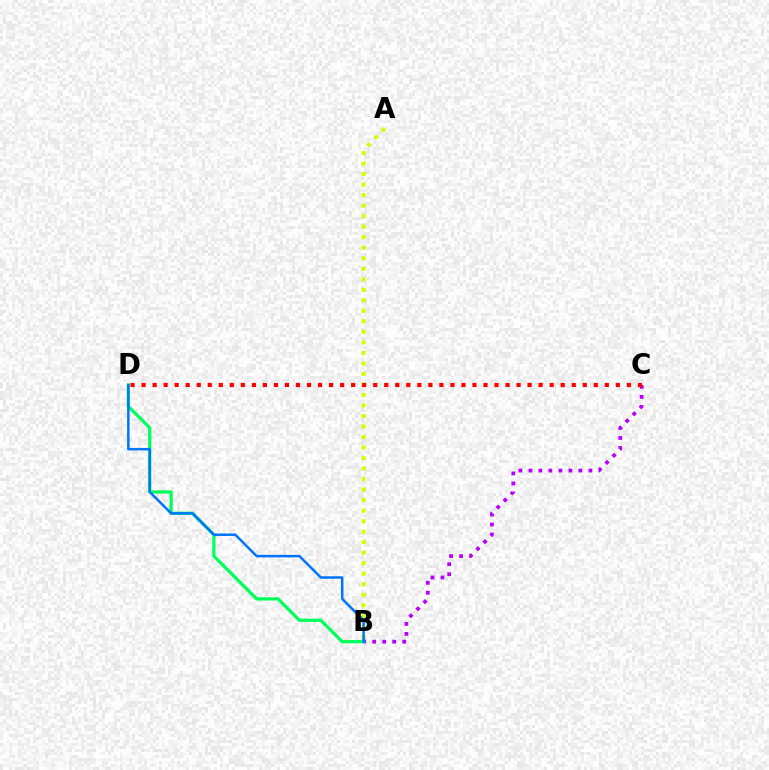{('A', 'B'): [{'color': '#d1ff00', 'line_style': 'dotted', 'thickness': 2.86}], ('B', 'C'): [{'color': '#b900ff', 'line_style': 'dotted', 'thickness': 2.71}], ('B', 'D'): [{'color': '#00ff5c', 'line_style': 'solid', 'thickness': 2.33}, {'color': '#0074ff', 'line_style': 'solid', 'thickness': 1.79}], ('C', 'D'): [{'color': '#ff0000', 'line_style': 'dotted', 'thickness': 3.0}]}